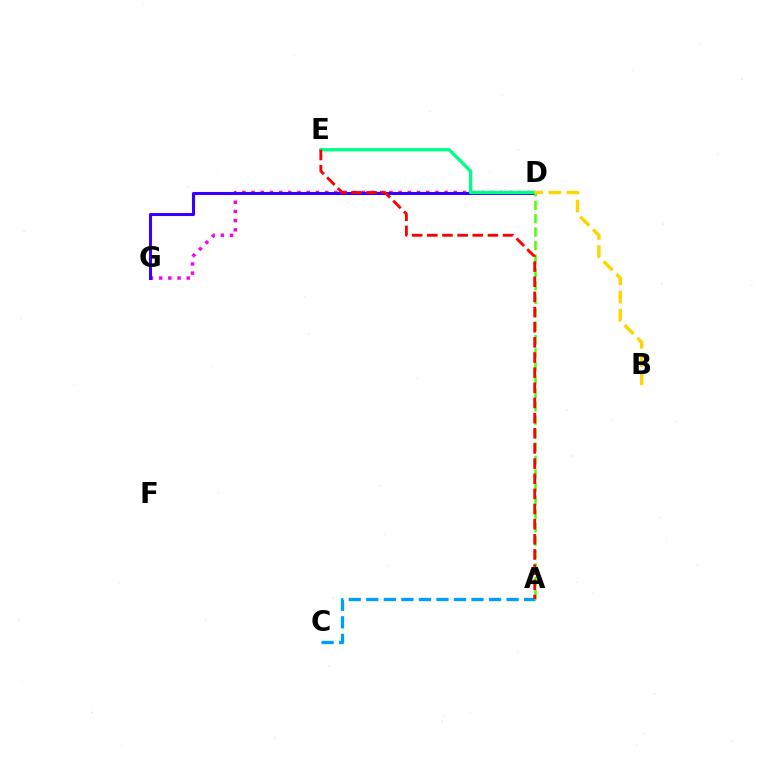{('A', 'C'): [{'color': '#009eff', 'line_style': 'dashed', 'thickness': 2.38}], ('D', 'G'): [{'color': '#ff00ed', 'line_style': 'dotted', 'thickness': 2.5}, {'color': '#3700ff', 'line_style': 'solid', 'thickness': 2.22}], ('A', 'D'): [{'color': '#4fff00', 'line_style': 'dashed', 'thickness': 1.82}], ('D', 'E'): [{'color': '#00ff86', 'line_style': 'solid', 'thickness': 2.4}], ('B', 'D'): [{'color': '#ffd500', 'line_style': 'dashed', 'thickness': 2.46}], ('A', 'E'): [{'color': '#ff0000', 'line_style': 'dashed', 'thickness': 2.06}]}